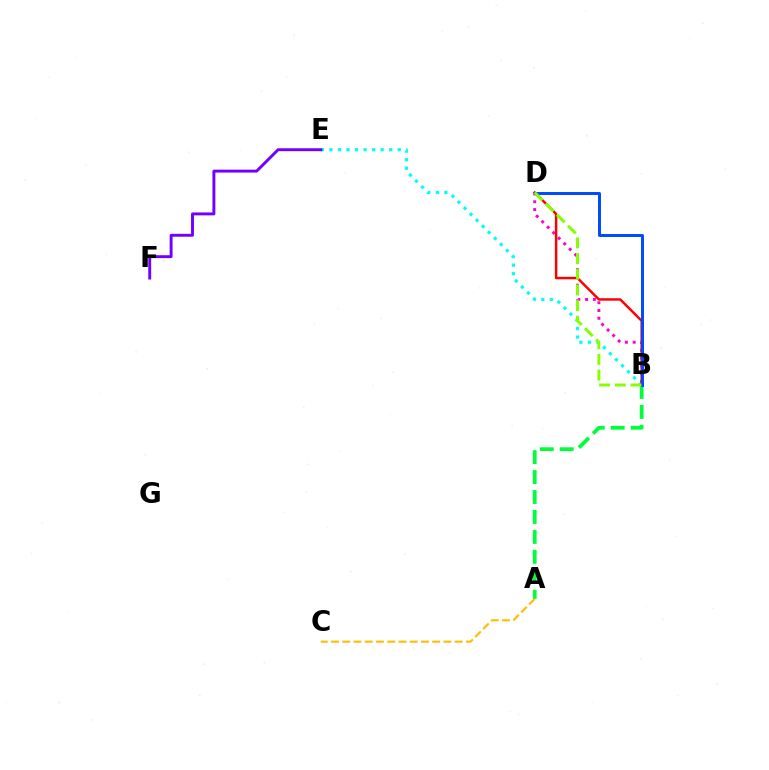{('B', 'E'): [{'color': '#00fff6', 'line_style': 'dotted', 'thickness': 2.32}], ('B', 'D'): [{'color': '#ff00cf', 'line_style': 'dotted', 'thickness': 2.11}, {'color': '#ff0000', 'line_style': 'solid', 'thickness': 1.77}, {'color': '#004bff', 'line_style': 'solid', 'thickness': 2.14}, {'color': '#84ff00', 'line_style': 'dashed', 'thickness': 2.13}], ('A', 'B'): [{'color': '#00ff39', 'line_style': 'dashed', 'thickness': 2.71}], ('A', 'C'): [{'color': '#ffbd00', 'line_style': 'dashed', 'thickness': 1.53}], ('E', 'F'): [{'color': '#7200ff', 'line_style': 'solid', 'thickness': 2.1}]}